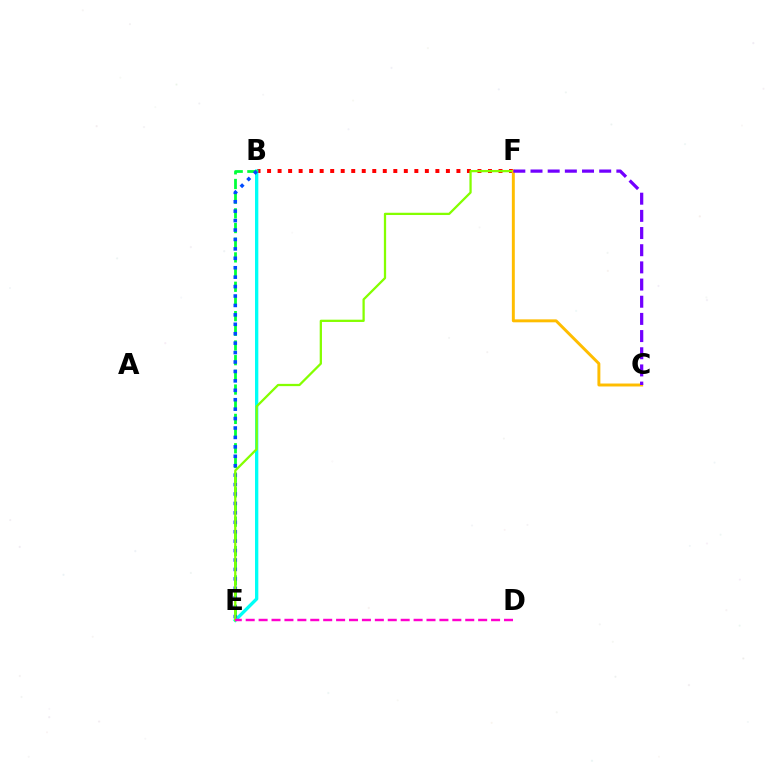{('B', 'F'): [{'color': '#ff0000', 'line_style': 'dotted', 'thickness': 2.86}], ('B', 'E'): [{'color': '#00fff6', 'line_style': 'solid', 'thickness': 2.4}, {'color': '#00ff39', 'line_style': 'dashed', 'thickness': 1.99}, {'color': '#004bff', 'line_style': 'dotted', 'thickness': 2.56}], ('E', 'F'): [{'color': '#84ff00', 'line_style': 'solid', 'thickness': 1.63}], ('D', 'E'): [{'color': '#ff00cf', 'line_style': 'dashed', 'thickness': 1.75}], ('C', 'F'): [{'color': '#ffbd00', 'line_style': 'solid', 'thickness': 2.12}, {'color': '#7200ff', 'line_style': 'dashed', 'thickness': 2.33}]}